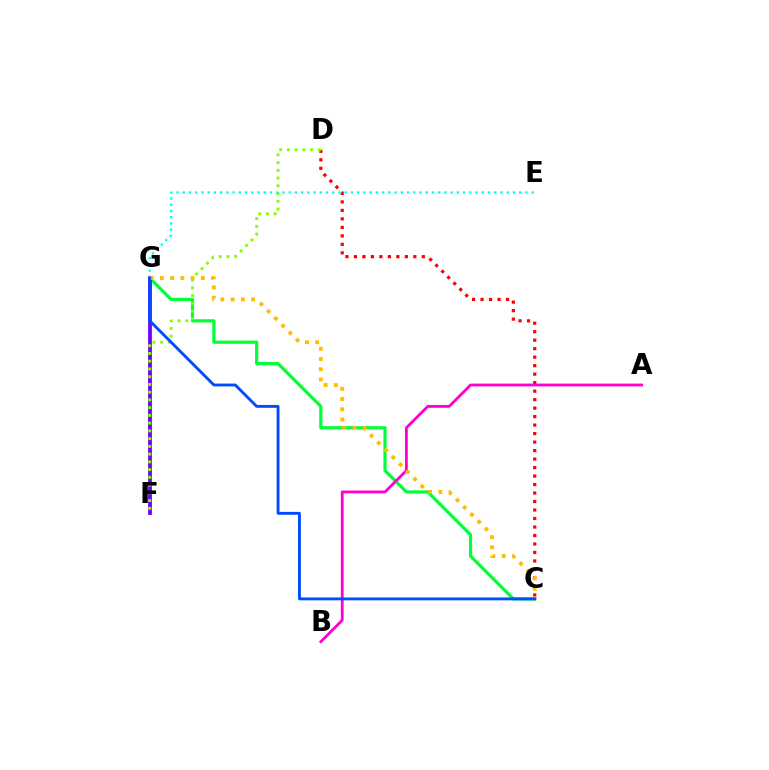{('C', 'G'): [{'color': '#00ff39', 'line_style': 'solid', 'thickness': 2.29}, {'color': '#ffbd00', 'line_style': 'dotted', 'thickness': 2.78}, {'color': '#004bff', 'line_style': 'solid', 'thickness': 2.06}], ('F', 'G'): [{'color': '#7200ff', 'line_style': 'solid', 'thickness': 2.74}], ('C', 'D'): [{'color': '#ff0000', 'line_style': 'dotted', 'thickness': 2.31}], ('D', 'F'): [{'color': '#84ff00', 'line_style': 'dotted', 'thickness': 2.1}], ('A', 'B'): [{'color': '#ff00cf', 'line_style': 'solid', 'thickness': 2.03}], ('E', 'G'): [{'color': '#00fff6', 'line_style': 'dotted', 'thickness': 1.69}]}